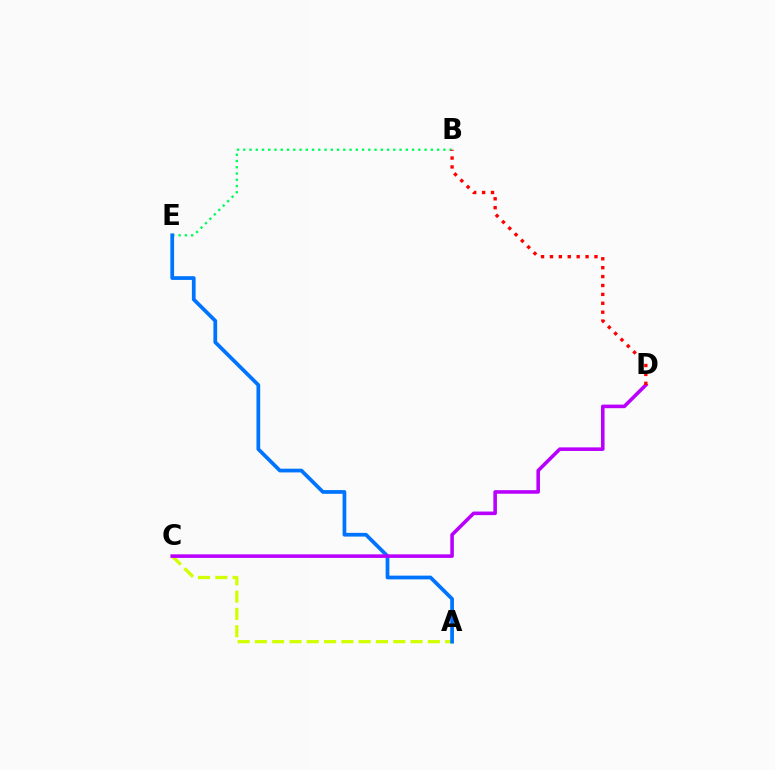{('A', 'C'): [{'color': '#d1ff00', 'line_style': 'dashed', 'thickness': 2.35}], ('B', 'E'): [{'color': '#00ff5c', 'line_style': 'dotted', 'thickness': 1.7}], ('A', 'E'): [{'color': '#0074ff', 'line_style': 'solid', 'thickness': 2.69}], ('C', 'D'): [{'color': '#b900ff', 'line_style': 'solid', 'thickness': 2.58}], ('B', 'D'): [{'color': '#ff0000', 'line_style': 'dotted', 'thickness': 2.42}]}